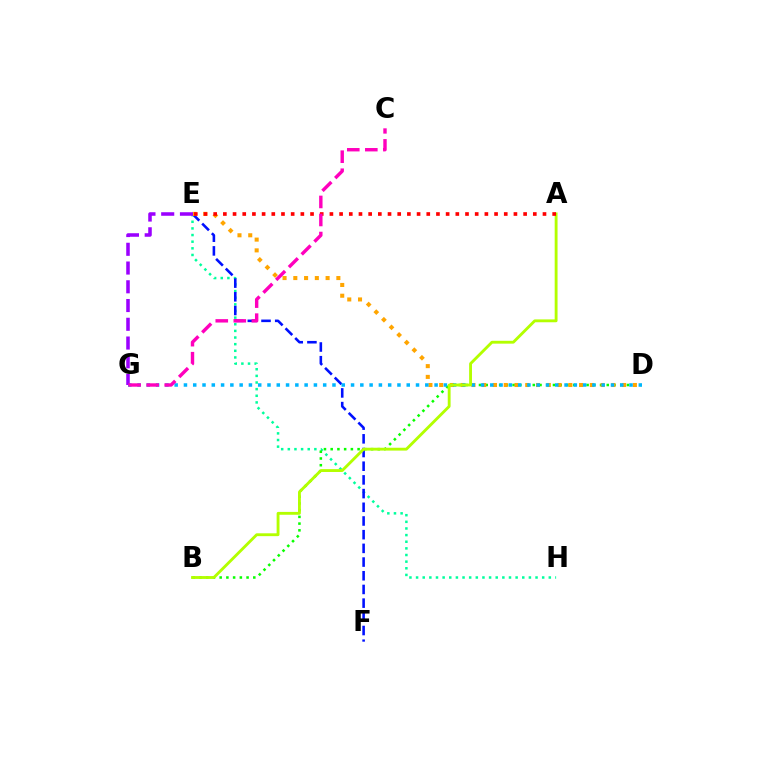{('E', 'H'): [{'color': '#00ff9d', 'line_style': 'dotted', 'thickness': 1.8}], ('E', 'F'): [{'color': '#0010ff', 'line_style': 'dashed', 'thickness': 1.86}], ('B', 'D'): [{'color': '#08ff00', 'line_style': 'dotted', 'thickness': 1.83}], ('D', 'E'): [{'color': '#ffa500', 'line_style': 'dotted', 'thickness': 2.92}], ('D', 'G'): [{'color': '#00b5ff', 'line_style': 'dotted', 'thickness': 2.52}], ('A', 'B'): [{'color': '#b3ff00', 'line_style': 'solid', 'thickness': 2.05}], ('E', 'G'): [{'color': '#9b00ff', 'line_style': 'dashed', 'thickness': 2.55}], ('A', 'E'): [{'color': '#ff0000', 'line_style': 'dotted', 'thickness': 2.63}], ('C', 'G'): [{'color': '#ff00bd', 'line_style': 'dashed', 'thickness': 2.45}]}